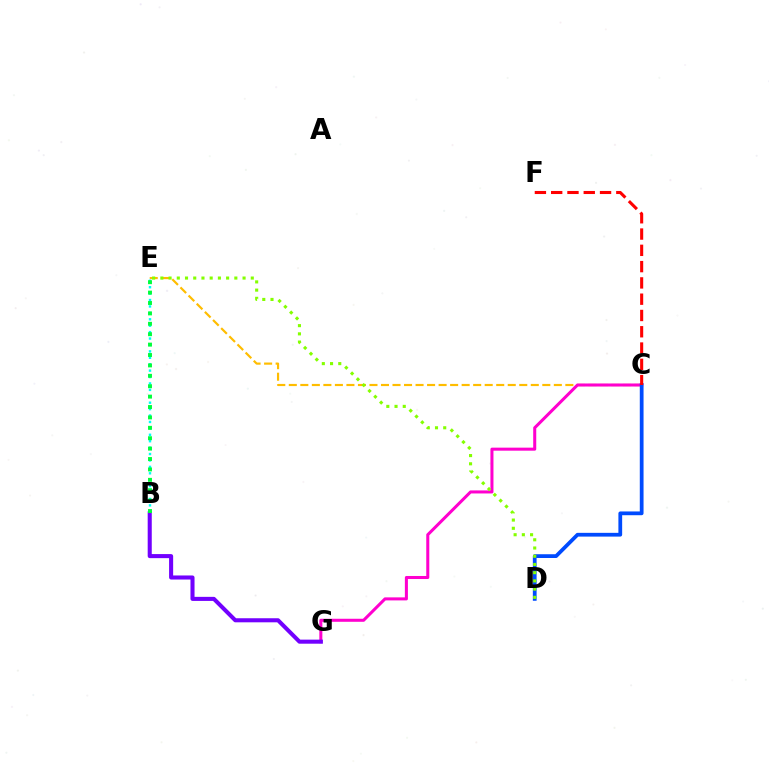{('C', 'E'): [{'color': '#ffbd00', 'line_style': 'dashed', 'thickness': 1.57}], ('C', 'G'): [{'color': '#ff00cf', 'line_style': 'solid', 'thickness': 2.19}], ('B', 'G'): [{'color': '#7200ff', 'line_style': 'solid', 'thickness': 2.93}], ('C', 'D'): [{'color': '#004bff', 'line_style': 'solid', 'thickness': 2.71}], ('B', 'E'): [{'color': '#00fff6', 'line_style': 'dotted', 'thickness': 1.74}, {'color': '#00ff39', 'line_style': 'dotted', 'thickness': 2.83}], ('C', 'F'): [{'color': '#ff0000', 'line_style': 'dashed', 'thickness': 2.21}], ('D', 'E'): [{'color': '#84ff00', 'line_style': 'dotted', 'thickness': 2.23}]}